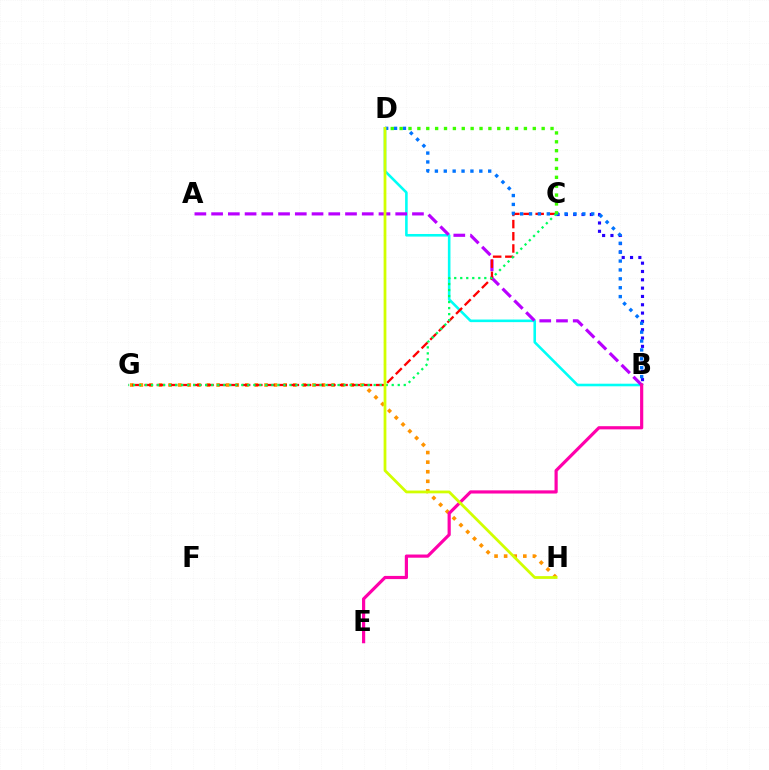{('B', 'C'): [{'color': '#2500ff', 'line_style': 'dotted', 'thickness': 2.26}], ('B', 'D'): [{'color': '#00fff6', 'line_style': 'solid', 'thickness': 1.86}, {'color': '#0074ff', 'line_style': 'dotted', 'thickness': 2.41}], ('A', 'B'): [{'color': '#b900ff', 'line_style': 'dashed', 'thickness': 2.27}], ('G', 'H'): [{'color': '#ff9400', 'line_style': 'dotted', 'thickness': 2.61}], ('C', 'G'): [{'color': '#ff0000', 'line_style': 'dashed', 'thickness': 1.65}, {'color': '#00ff5c', 'line_style': 'dotted', 'thickness': 1.63}], ('C', 'D'): [{'color': '#3dff00', 'line_style': 'dotted', 'thickness': 2.41}], ('B', 'E'): [{'color': '#ff00ac', 'line_style': 'solid', 'thickness': 2.29}], ('D', 'H'): [{'color': '#d1ff00', 'line_style': 'solid', 'thickness': 2.0}]}